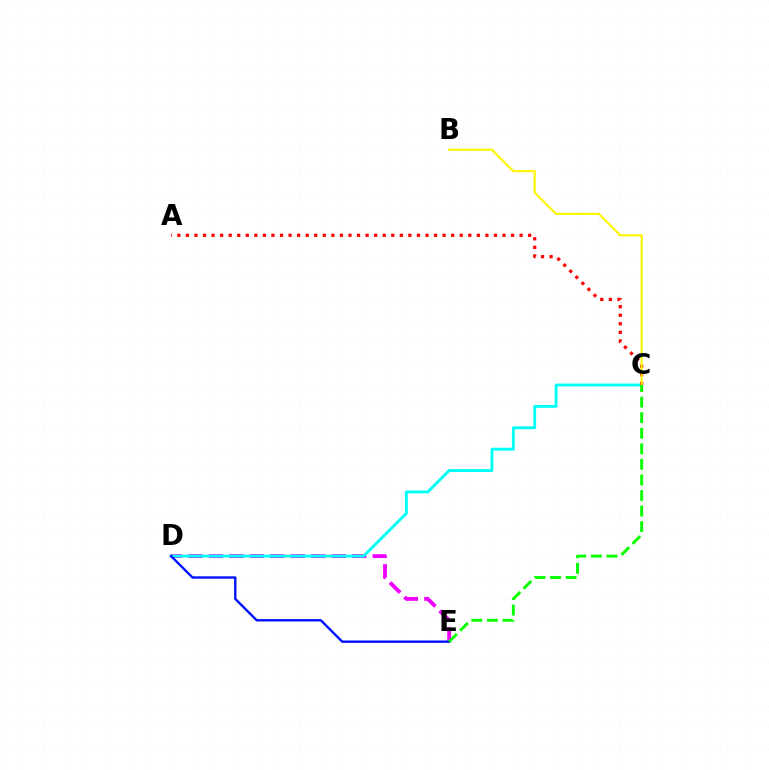{('D', 'E'): [{'color': '#ee00ff', 'line_style': 'dashed', 'thickness': 2.78}, {'color': '#0010ff', 'line_style': 'solid', 'thickness': 1.71}], ('C', 'D'): [{'color': '#00fff6', 'line_style': 'solid', 'thickness': 2.06}], ('A', 'C'): [{'color': '#ff0000', 'line_style': 'dotted', 'thickness': 2.33}], ('B', 'C'): [{'color': '#fcf500', 'line_style': 'solid', 'thickness': 1.53}], ('C', 'E'): [{'color': '#08ff00', 'line_style': 'dashed', 'thickness': 2.11}]}